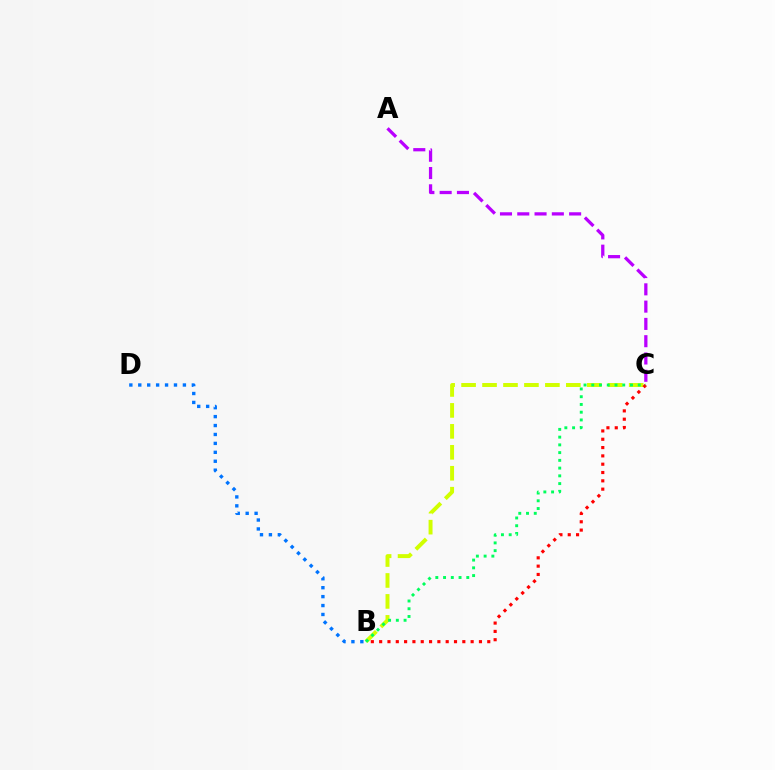{('B', 'C'): [{'color': '#d1ff00', 'line_style': 'dashed', 'thickness': 2.85}, {'color': '#ff0000', 'line_style': 'dotted', 'thickness': 2.26}, {'color': '#00ff5c', 'line_style': 'dotted', 'thickness': 2.1}], ('B', 'D'): [{'color': '#0074ff', 'line_style': 'dotted', 'thickness': 2.43}], ('A', 'C'): [{'color': '#b900ff', 'line_style': 'dashed', 'thickness': 2.35}]}